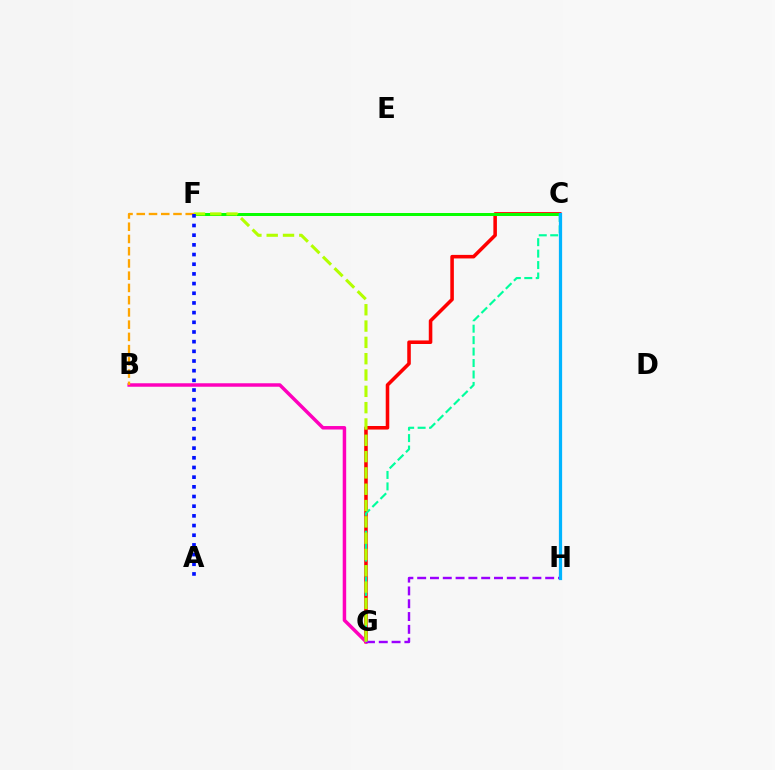{('C', 'G'): [{'color': '#ff0000', 'line_style': 'solid', 'thickness': 2.56}, {'color': '#00ff9d', 'line_style': 'dashed', 'thickness': 1.56}], ('B', 'G'): [{'color': '#ff00bd', 'line_style': 'solid', 'thickness': 2.5}], ('G', 'H'): [{'color': '#9b00ff', 'line_style': 'dashed', 'thickness': 1.74}], ('C', 'F'): [{'color': '#08ff00', 'line_style': 'solid', 'thickness': 2.15}], ('C', 'H'): [{'color': '#00b5ff', 'line_style': 'solid', 'thickness': 2.32}], ('F', 'G'): [{'color': '#b3ff00', 'line_style': 'dashed', 'thickness': 2.22}], ('B', 'F'): [{'color': '#ffa500', 'line_style': 'dashed', 'thickness': 1.66}], ('A', 'F'): [{'color': '#0010ff', 'line_style': 'dotted', 'thickness': 2.63}]}